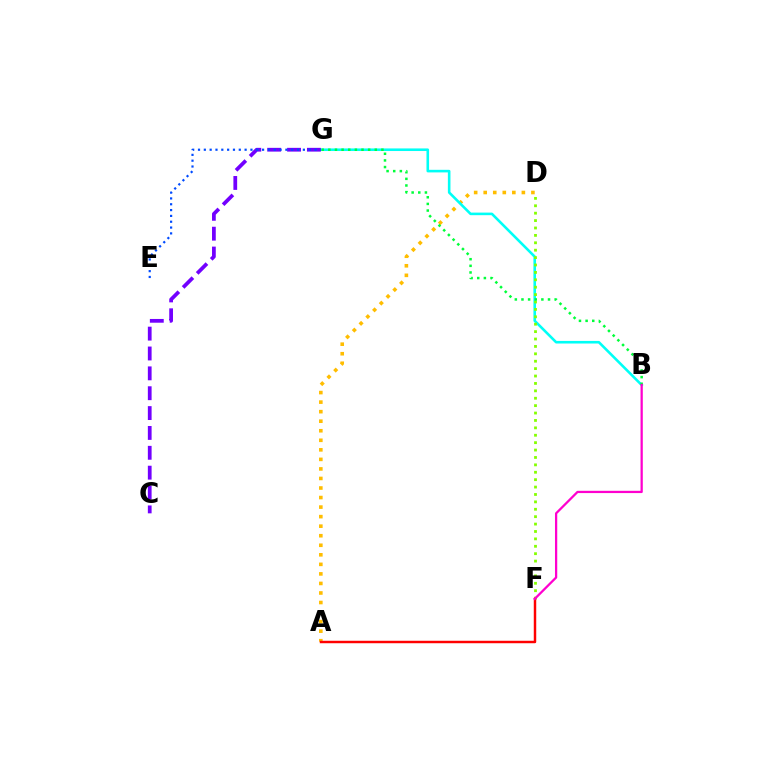{('A', 'D'): [{'color': '#ffbd00', 'line_style': 'dotted', 'thickness': 2.59}], ('B', 'G'): [{'color': '#00fff6', 'line_style': 'solid', 'thickness': 1.87}, {'color': '#00ff39', 'line_style': 'dotted', 'thickness': 1.8}], ('C', 'G'): [{'color': '#7200ff', 'line_style': 'dashed', 'thickness': 2.7}], ('D', 'F'): [{'color': '#84ff00', 'line_style': 'dotted', 'thickness': 2.01}], ('A', 'F'): [{'color': '#ff0000', 'line_style': 'solid', 'thickness': 1.77}], ('E', 'G'): [{'color': '#004bff', 'line_style': 'dotted', 'thickness': 1.58}], ('B', 'F'): [{'color': '#ff00cf', 'line_style': 'solid', 'thickness': 1.63}]}